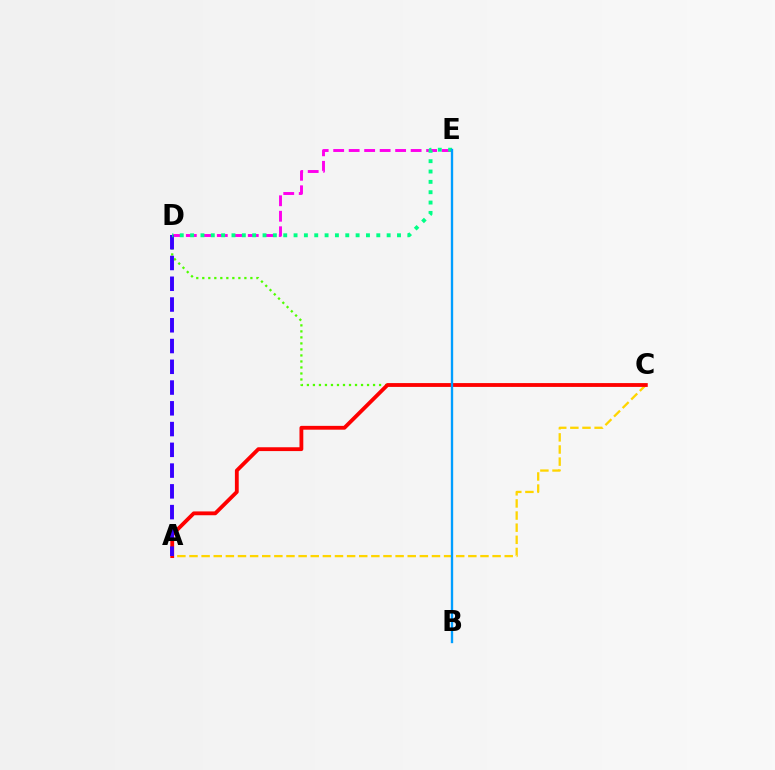{('D', 'E'): [{'color': '#ff00ed', 'line_style': 'dashed', 'thickness': 2.1}, {'color': '#00ff86', 'line_style': 'dotted', 'thickness': 2.81}], ('A', 'C'): [{'color': '#ffd500', 'line_style': 'dashed', 'thickness': 1.65}, {'color': '#ff0000', 'line_style': 'solid', 'thickness': 2.75}], ('C', 'D'): [{'color': '#4fff00', 'line_style': 'dotted', 'thickness': 1.63}], ('A', 'D'): [{'color': '#3700ff', 'line_style': 'dashed', 'thickness': 2.82}], ('B', 'E'): [{'color': '#009eff', 'line_style': 'solid', 'thickness': 1.69}]}